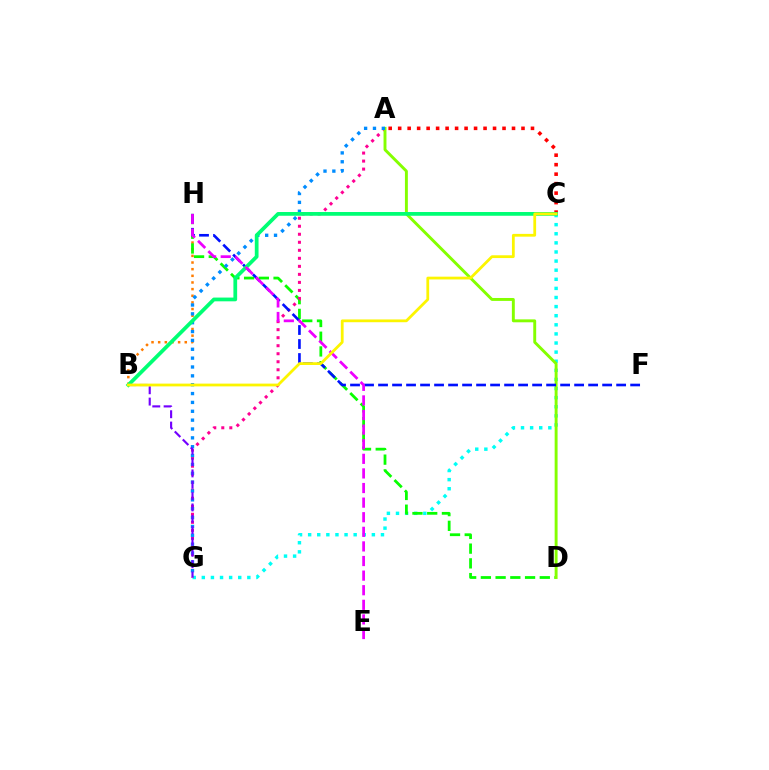{('C', 'G'): [{'color': '#00fff6', 'line_style': 'dotted', 'thickness': 2.47}], ('B', 'H'): [{'color': '#ff7c00', 'line_style': 'dotted', 'thickness': 1.81}], ('D', 'H'): [{'color': '#08ff00', 'line_style': 'dashed', 'thickness': 2.0}], ('A', 'G'): [{'color': '#ff0094', 'line_style': 'dotted', 'thickness': 2.18}, {'color': '#008cff', 'line_style': 'dotted', 'thickness': 2.41}], ('A', 'D'): [{'color': '#84ff00', 'line_style': 'solid', 'thickness': 2.1}], ('A', 'C'): [{'color': '#ff0000', 'line_style': 'dotted', 'thickness': 2.58}], ('F', 'H'): [{'color': '#0010ff', 'line_style': 'dashed', 'thickness': 1.9}], ('B', 'G'): [{'color': '#7200ff', 'line_style': 'dashed', 'thickness': 1.54}], ('B', 'C'): [{'color': '#00ff74', 'line_style': 'solid', 'thickness': 2.7}, {'color': '#fcf500', 'line_style': 'solid', 'thickness': 2.0}], ('E', 'H'): [{'color': '#ee00ff', 'line_style': 'dashed', 'thickness': 1.98}]}